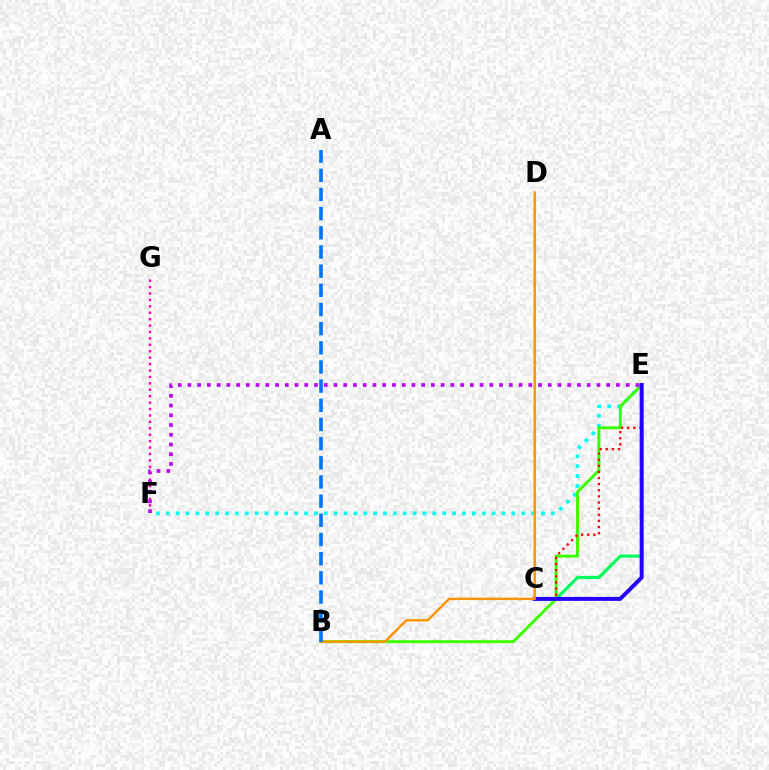{('F', 'G'): [{'color': '#ff00ac', 'line_style': 'dotted', 'thickness': 1.74}], ('C', 'E'): [{'color': '#00ff5c', 'line_style': 'solid', 'thickness': 2.3}, {'color': '#ff0000', 'line_style': 'dotted', 'thickness': 1.66}, {'color': '#2500ff', 'line_style': 'solid', 'thickness': 2.86}], ('E', 'F'): [{'color': '#00fff6', 'line_style': 'dotted', 'thickness': 2.68}, {'color': '#b900ff', 'line_style': 'dotted', 'thickness': 2.65}], ('C', 'D'): [{'color': '#d1ff00', 'line_style': 'dashed', 'thickness': 1.57}], ('B', 'E'): [{'color': '#3dff00', 'line_style': 'solid', 'thickness': 2.14}], ('B', 'D'): [{'color': '#ff9400', 'line_style': 'solid', 'thickness': 1.75}], ('A', 'B'): [{'color': '#0074ff', 'line_style': 'dashed', 'thickness': 2.6}]}